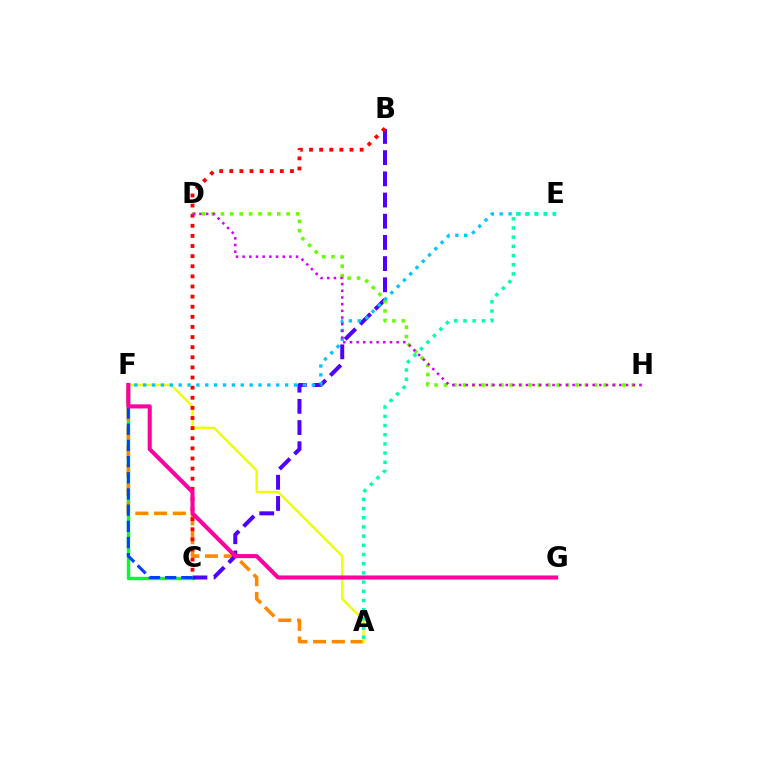{('C', 'F'): [{'color': '#00ff27', 'line_style': 'solid', 'thickness': 2.42}, {'color': '#003fff', 'line_style': 'dashed', 'thickness': 2.2}], ('A', 'F'): [{'color': '#ff8800', 'line_style': 'dashed', 'thickness': 2.55}, {'color': '#eeff00', 'line_style': 'solid', 'thickness': 1.71}], ('B', 'C'): [{'color': '#4f00ff', 'line_style': 'dashed', 'thickness': 2.88}, {'color': '#ff0000', 'line_style': 'dotted', 'thickness': 2.75}], ('D', 'H'): [{'color': '#66ff00', 'line_style': 'dotted', 'thickness': 2.55}, {'color': '#d600ff', 'line_style': 'dotted', 'thickness': 1.81}], ('E', 'F'): [{'color': '#00c7ff', 'line_style': 'dotted', 'thickness': 2.41}], ('F', 'G'): [{'color': '#ff00a0', 'line_style': 'solid', 'thickness': 2.94}], ('A', 'E'): [{'color': '#00ffaf', 'line_style': 'dotted', 'thickness': 2.5}]}